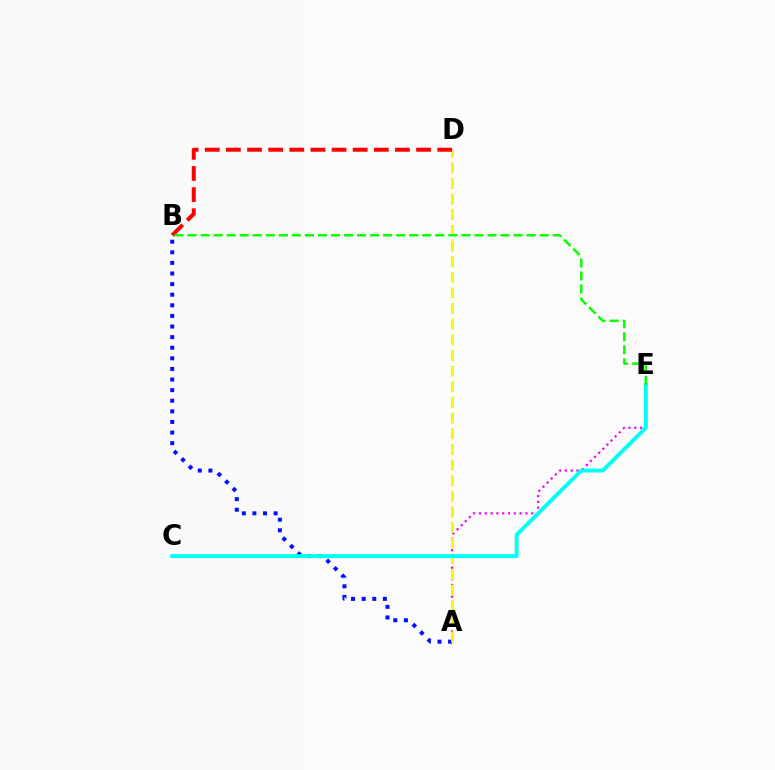{('A', 'E'): [{'color': '#ee00ff', 'line_style': 'dotted', 'thickness': 1.58}], ('A', 'B'): [{'color': '#0010ff', 'line_style': 'dotted', 'thickness': 2.88}], ('A', 'D'): [{'color': '#fcf500', 'line_style': 'dashed', 'thickness': 2.12}], ('C', 'E'): [{'color': '#00fff6', 'line_style': 'solid', 'thickness': 2.82}], ('B', 'D'): [{'color': '#ff0000', 'line_style': 'dashed', 'thickness': 2.87}], ('B', 'E'): [{'color': '#08ff00', 'line_style': 'dashed', 'thickness': 1.77}]}